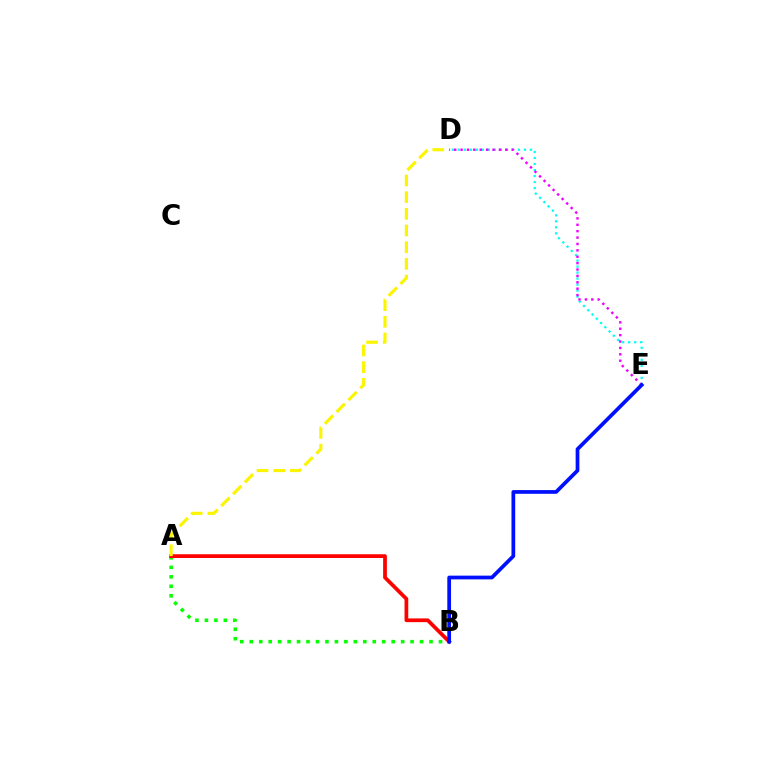{('A', 'B'): [{'color': '#08ff00', 'line_style': 'dotted', 'thickness': 2.57}, {'color': '#ff0000', 'line_style': 'solid', 'thickness': 2.69}], ('D', 'E'): [{'color': '#00fff6', 'line_style': 'dotted', 'thickness': 1.63}, {'color': '#ee00ff', 'line_style': 'dotted', 'thickness': 1.74}], ('A', 'D'): [{'color': '#fcf500', 'line_style': 'dashed', 'thickness': 2.27}], ('B', 'E'): [{'color': '#0010ff', 'line_style': 'solid', 'thickness': 2.68}]}